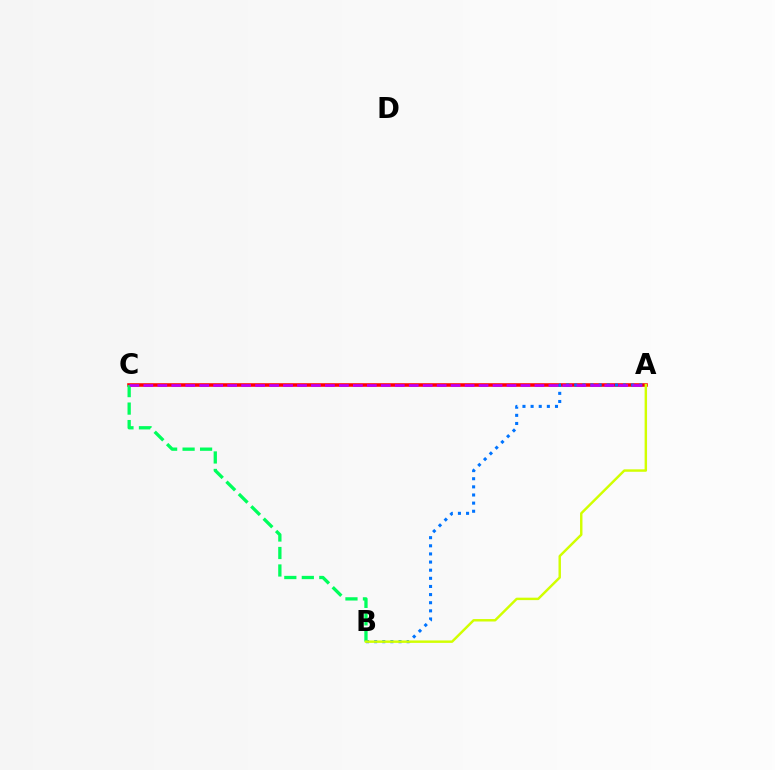{('A', 'C'): [{'color': '#ff0000', 'line_style': 'solid', 'thickness': 2.56}, {'color': '#b900ff', 'line_style': 'dashed', 'thickness': 1.9}], ('A', 'B'): [{'color': '#0074ff', 'line_style': 'dotted', 'thickness': 2.21}, {'color': '#d1ff00', 'line_style': 'solid', 'thickness': 1.76}], ('B', 'C'): [{'color': '#00ff5c', 'line_style': 'dashed', 'thickness': 2.38}]}